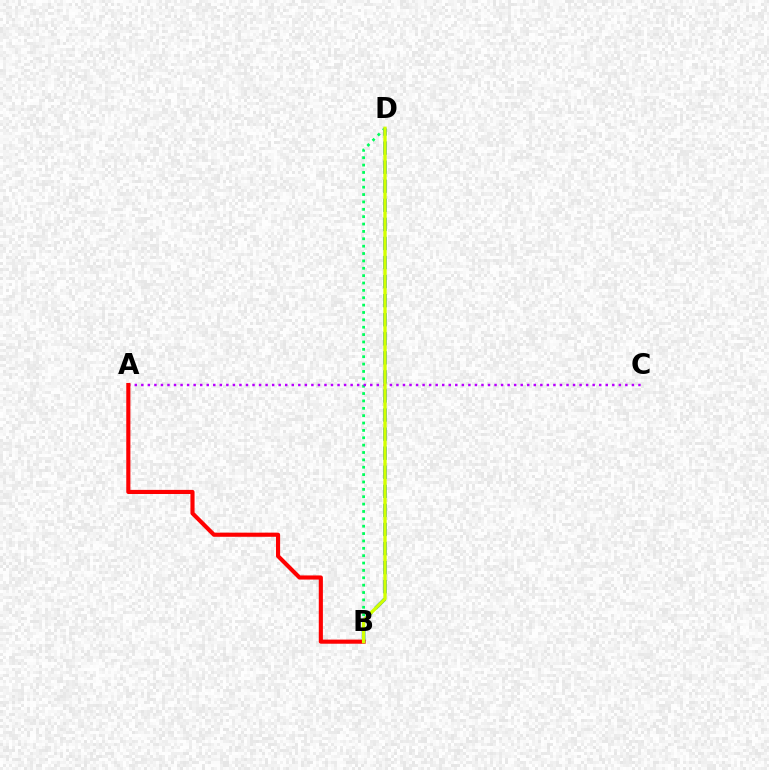{('B', 'D'): [{'color': '#00ff5c', 'line_style': 'dotted', 'thickness': 2.0}, {'color': '#0074ff', 'line_style': 'dashed', 'thickness': 2.59}, {'color': '#d1ff00', 'line_style': 'solid', 'thickness': 2.4}], ('A', 'C'): [{'color': '#b900ff', 'line_style': 'dotted', 'thickness': 1.78}], ('A', 'B'): [{'color': '#ff0000', 'line_style': 'solid', 'thickness': 2.97}]}